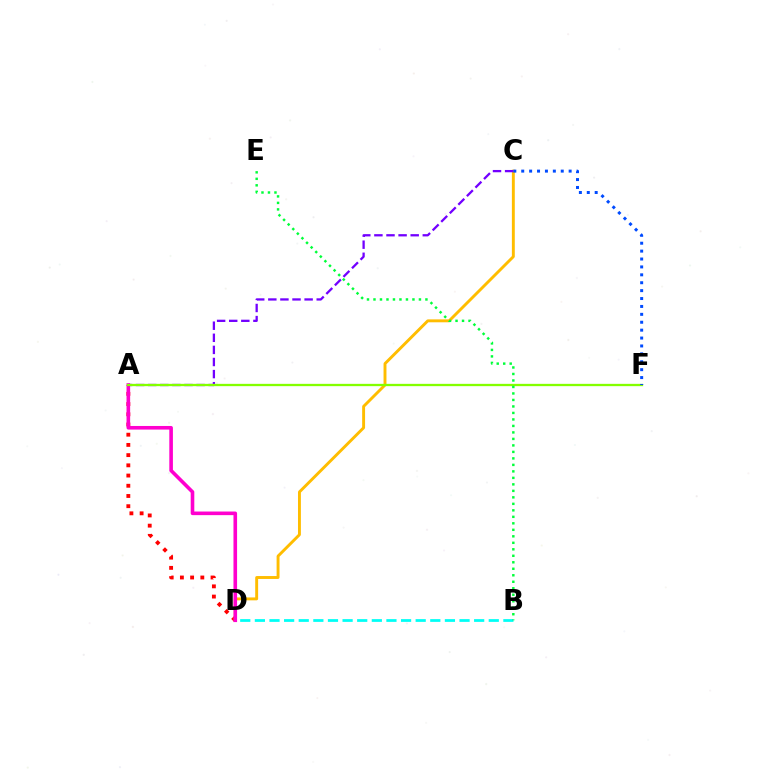{('B', 'D'): [{'color': '#00fff6', 'line_style': 'dashed', 'thickness': 1.99}], ('A', 'D'): [{'color': '#ff0000', 'line_style': 'dotted', 'thickness': 2.77}, {'color': '#ff00cf', 'line_style': 'solid', 'thickness': 2.6}], ('C', 'D'): [{'color': '#ffbd00', 'line_style': 'solid', 'thickness': 2.1}], ('A', 'C'): [{'color': '#7200ff', 'line_style': 'dashed', 'thickness': 1.64}], ('A', 'F'): [{'color': '#84ff00', 'line_style': 'solid', 'thickness': 1.66}], ('B', 'E'): [{'color': '#00ff39', 'line_style': 'dotted', 'thickness': 1.76}], ('C', 'F'): [{'color': '#004bff', 'line_style': 'dotted', 'thickness': 2.15}]}